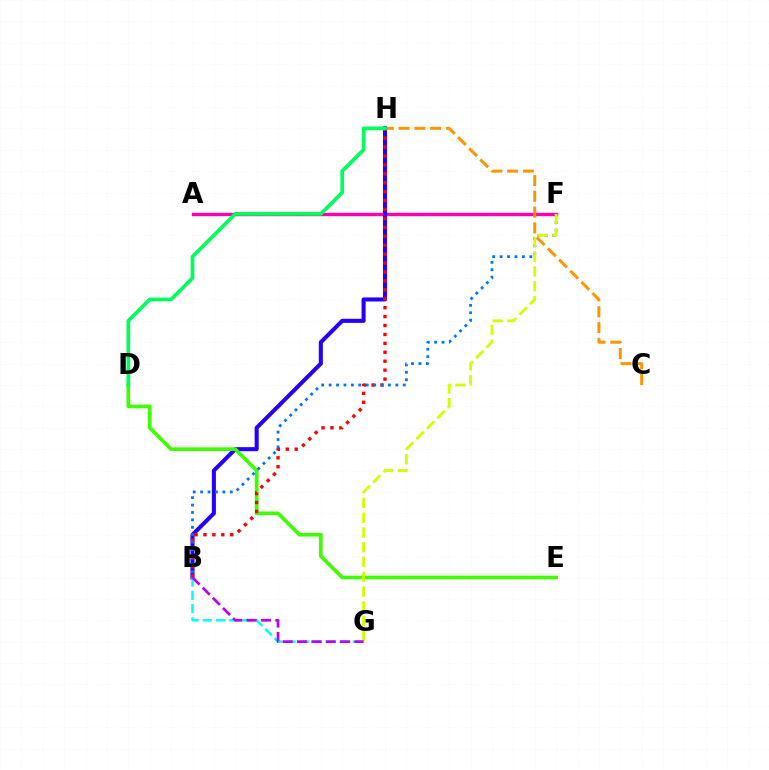{('A', 'F'): [{'color': '#ff00ac', 'line_style': 'solid', 'thickness': 2.44}], ('C', 'H'): [{'color': '#ff9400', 'line_style': 'dashed', 'thickness': 2.14}], ('B', 'H'): [{'color': '#2500ff', 'line_style': 'solid', 'thickness': 2.92}, {'color': '#ff0000', 'line_style': 'dotted', 'thickness': 2.42}], ('D', 'E'): [{'color': '#3dff00', 'line_style': 'solid', 'thickness': 2.64}], ('B', 'F'): [{'color': '#0074ff', 'line_style': 'dotted', 'thickness': 2.01}], ('F', 'G'): [{'color': '#d1ff00', 'line_style': 'dashed', 'thickness': 2.01}], ('B', 'G'): [{'color': '#00fff6', 'line_style': 'dashed', 'thickness': 1.8}, {'color': '#b900ff', 'line_style': 'dashed', 'thickness': 1.95}], ('D', 'H'): [{'color': '#00ff5c', 'line_style': 'solid', 'thickness': 2.66}]}